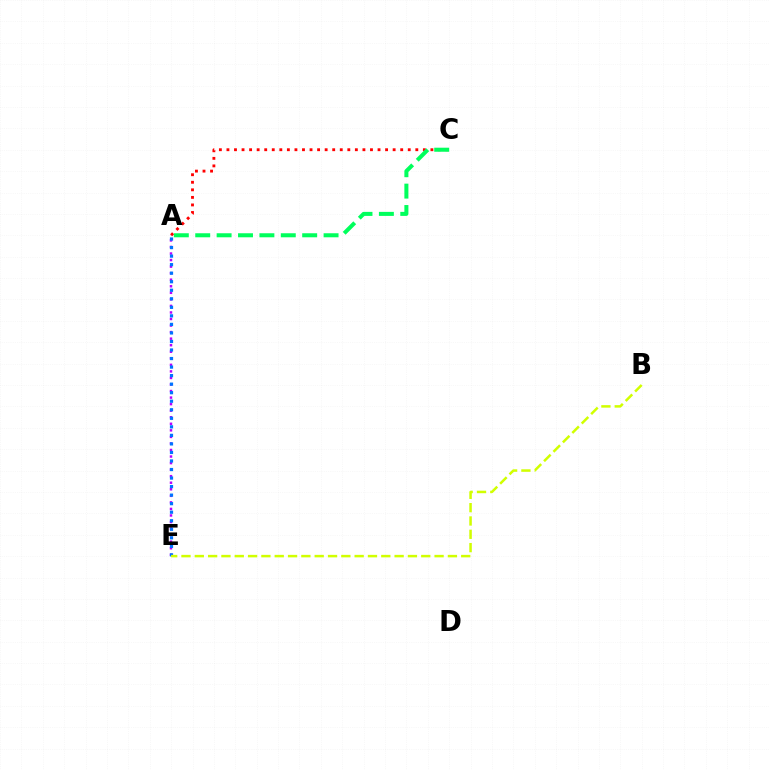{('A', 'C'): [{'color': '#ff0000', 'line_style': 'dotted', 'thickness': 2.05}, {'color': '#00ff5c', 'line_style': 'dashed', 'thickness': 2.91}], ('A', 'E'): [{'color': '#b900ff', 'line_style': 'dotted', 'thickness': 1.78}, {'color': '#0074ff', 'line_style': 'dotted', 'thickness': 2.32}], ('B', 'E'): [{'color': '#d1ff00', 'line_style': 'dashed', 'thickness': 1.81}]}